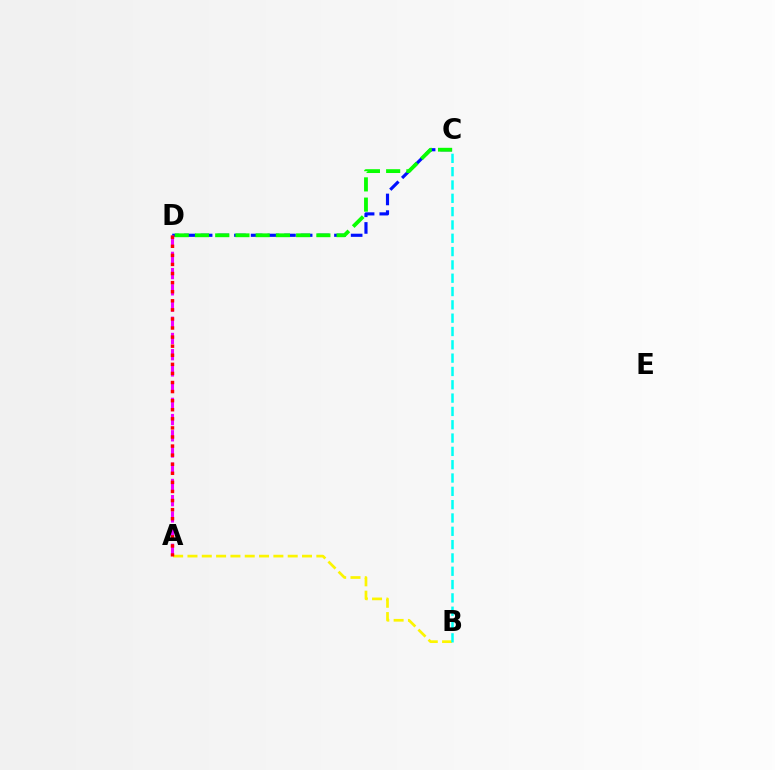{('A', 'B'): [{'color': '#fcf500', 'line_style': 'dashed', 'thickness': 1.95}], ('C', 'D'): [{'color': '#0010ff', 'line_style': 'dashed', 'thickness': 2.26}, {'color': '#08ff00', 'line_style': 'dashed', 'thickness': 2.75}], ('A', 'D'): [{'color': '#ee00ff', 'line_style': 'dashed', 'thickness': 2.2}, {'color': '#ff0000', 'line_style': 'dotted', 'thickness': 2.47}], ('B', 'C'): [{'color': '#00fff6', 'line_style': 'dashed', 'thickness': 1.81}]}